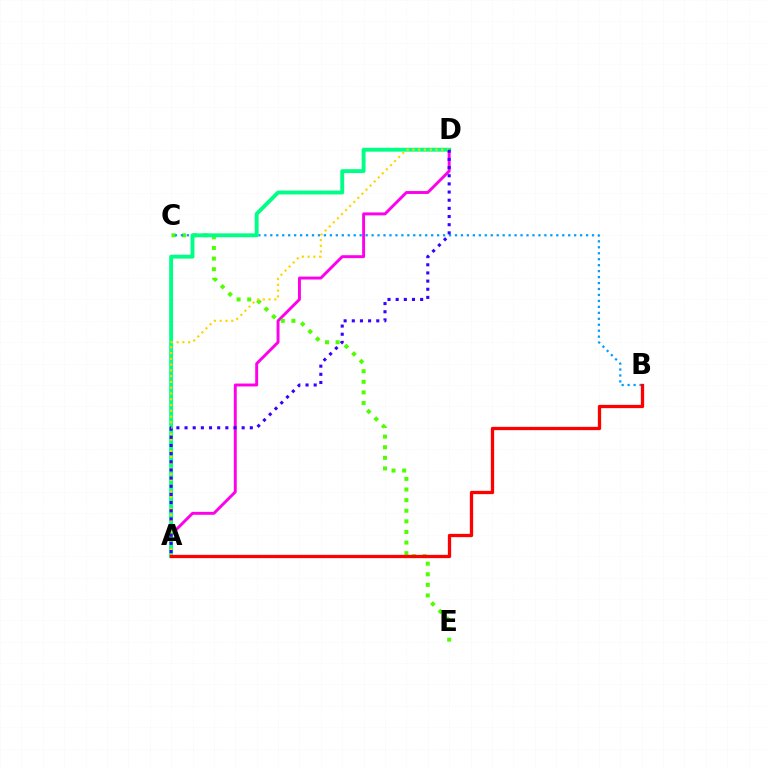{('A', 'D'): [{'color': '#ff00ed', 'line_style': 'solid', 'thickness': 2.1}, {'color': '#00ff86', 'line_style': 'solid', 'thickness': 2.8}, {'color': '#ffd500', 'line_style': 'dotted', 'thickness': 1.57}, {'color': '#3700ff', 'line_style': 'dotted', 'thickness': 2.22}], ('C', 'E'): [{'color': '#4fff00', 'line_style': 'dotted', 'thickness': 2.88}], ('B', 'C'): [{'color': '#009eff', 'line_style': 'dotted', 'thickness': 1.62}], ('A', 'B'): [{'color': '#ff0000', 'line_style': 'solid', 'thickness': 2.37}]}